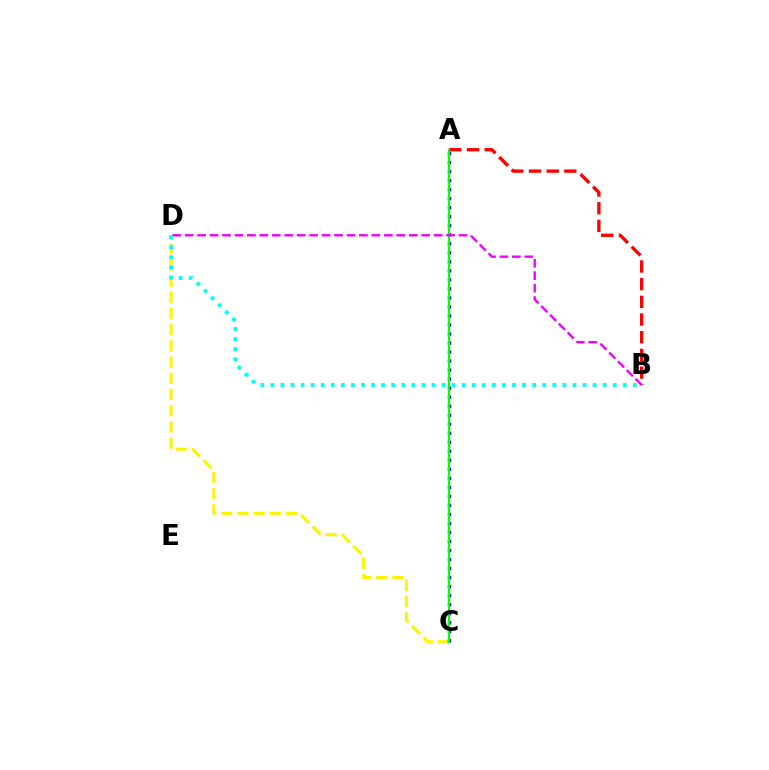{('C', 'D'): [{'color': '#fcf500', 'line_style': 'dashed', 'thickness': 2.2}], ('A', 'C'): [{'color': '#0010ff', 'line_style': 'dotted', 'thickness': 2.45}, {'color': '#08ff00', 'line_style': 'solid', 'thickness': 1.59}], ('A', 'B'): [{'color': '#ff0000', 'line_style': 'dashed', 'thickness': 2.4}], ('B', 'D'): [{'color': '#ee00ff', 'line_style': 'dashed', 'thickness': 1.69}, {'color': '#00fff6', 'line_style': 'dotted', 'thickness': 2.74}]}